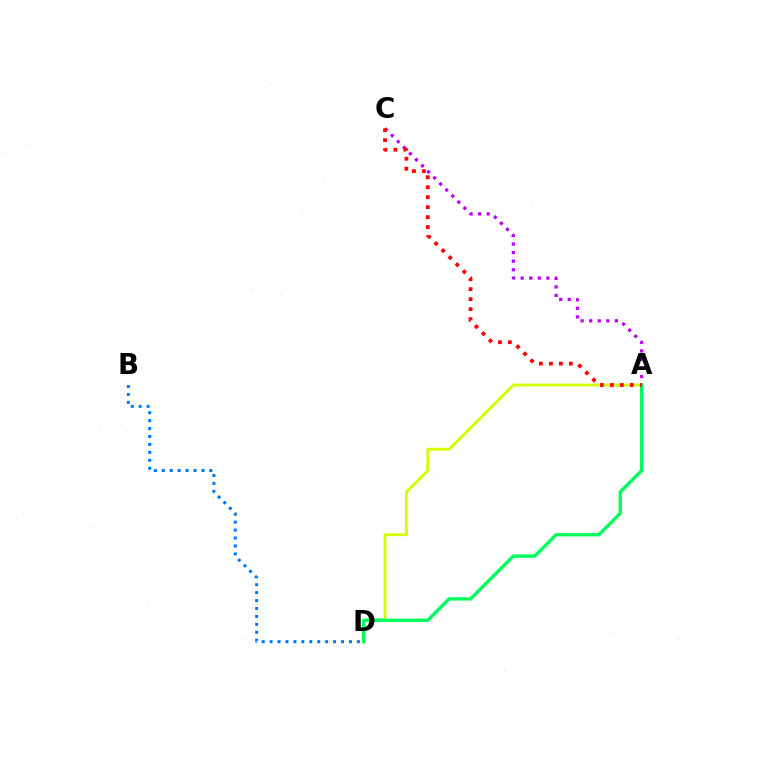{('A', 'D'): [{'color': '#d1ff00', 'line_style': 'solid', 'thickness': 2.05}, {'color': '#00ff5c', 'line_style': 'solid', 'thickness': 2.43}], ('B', 'D'): [{'color': '#0074ff', 'line_style': 'dotted', 'thickness': 2.16}], ('A', 'C'): [{'color': '#b900ff', 'line_style': 'dotted', 'thickness': 2.33}, {'color': '#ff0000', 'line_style': 'dotted', 'thickness': 2.71}]}